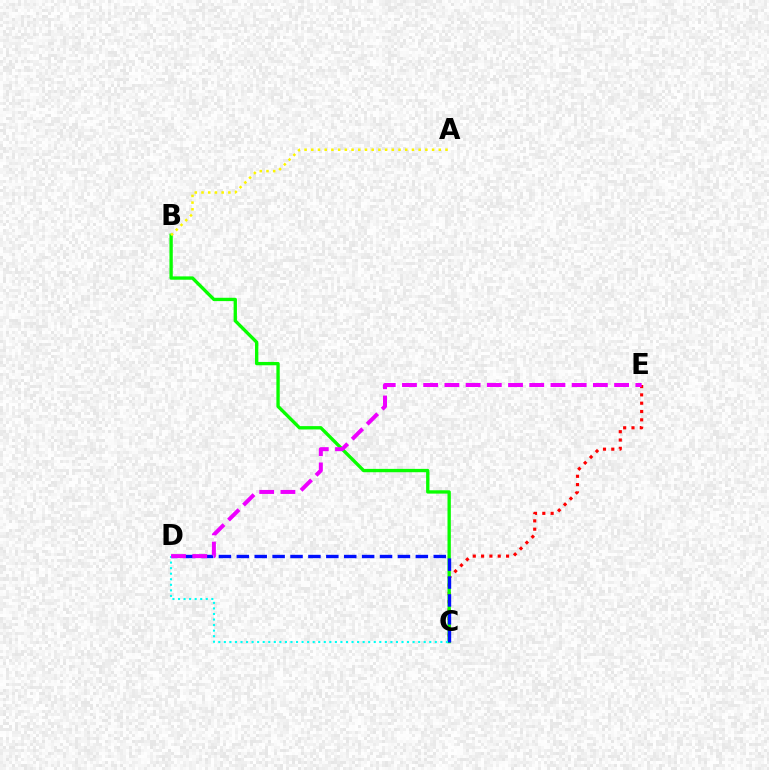{('C', 'E'): [{'color': '#ff0000', 'line_style': 'dotted', 'thickness': 2.26}], ('B', 'C'): [{'color': '#08ff00', 'line_style': 'solid', 'thickness': 2.4}], ('C', 'D'): [{'color': '#0010ff', 'line_style': 'dashed', 'thickness': 2.43}, {'color': '#00fff6', 'line_style': 'dotted', 'thickness': 1.51}], ('D', 'E'): [{'color': '#ee00ff', 'line_style': 'dashed', 'thickness': 2.88}], ('A', 'B'): [{'color': '#fcf500', 'line_style': 'dotted', 'thickness': 1.82}]}